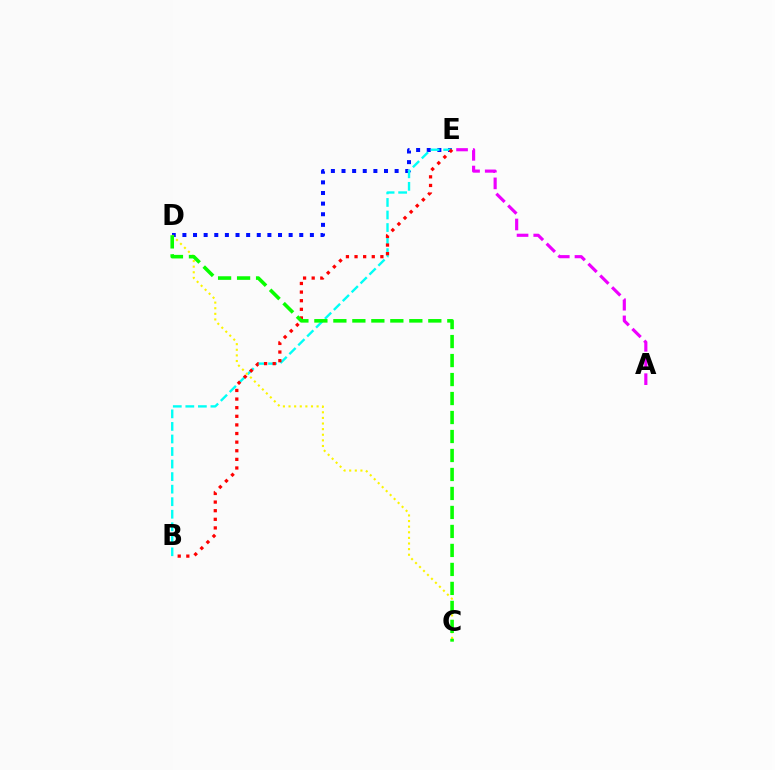{('D', 'E'): [{'color': '#0010ff', 'line_style': 'dotted', 'thickness': 2.89}], ('B', 'E'): [{'color': '#00fff6', 'line_style': 'dashed', 'thickness': 1.7}, {'color': '#ff0000', 'line_style': 'dotted', 'thickness': 2.34}], ('A', 'E'): [{'color': '#ee00ff', 'line_style': 'dashed', 'thickness': 2.27}], ('C', 'D'): [{'color': '#fcf500', 'line_style': 'dotted', 'thickness': 1.53}, {'color': '#08ff00', 'line_style': 'dashed', 'thickness': 2.58}]}